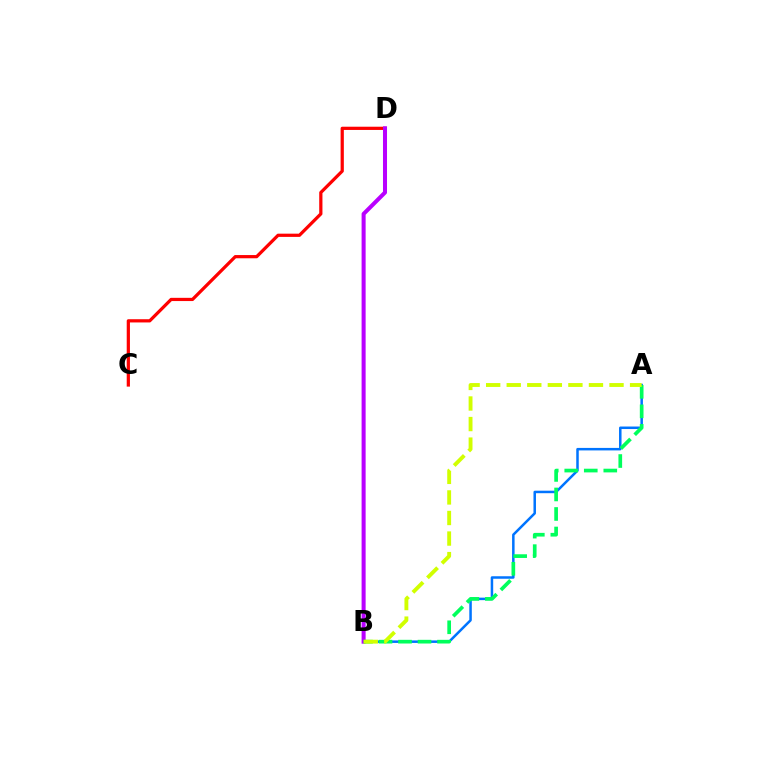{('C', 'D'): [{'color': '#ff0000', 'line_style': 'solid', 'thickness': 2.32}], ('A', 'B'): [{'color': '#0074ff', 'line_style': 'solid', 'thickness': 1.81}, {'color': '#00ff5c', 'line_style': 'dashed', 'thickness': 2.65}, {'color': '#d1ff00', 'line_style': 'dashed', 'thickness': 2.79}], ('B', 'D'): [{'color': '#b900ff', 'line_style': 'solid', 'thickness': 2.9}]}